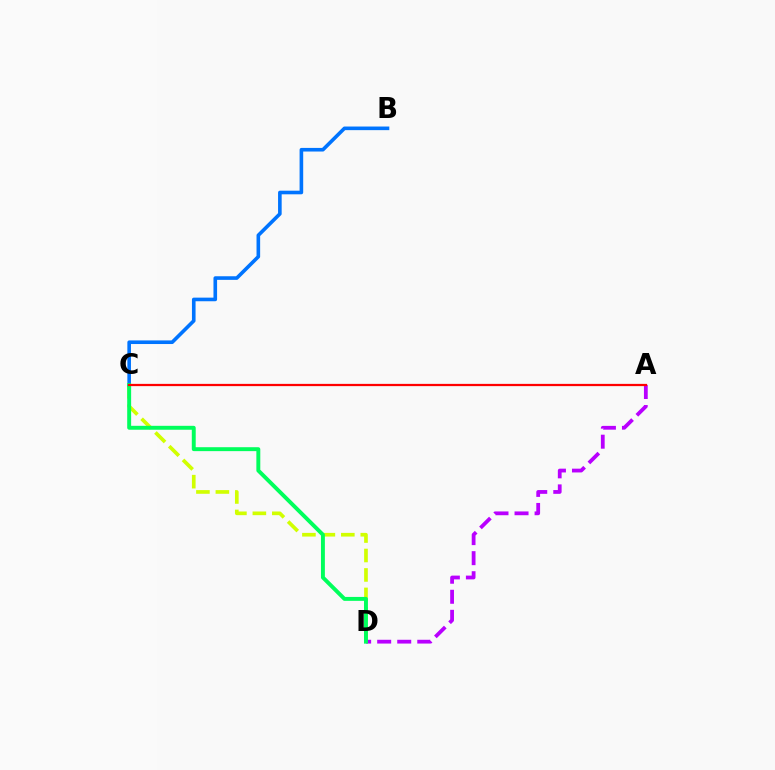{('C', 'D'): [{'color': '#d1ff00', 'line_style': 'dashed', 'thickness': 2.64}, {'color': '#00ff5c', 'line_style': 'solid', 'thickness': 2.82}], ('A', 'D'): [{'color': '#b900ff', 'line_style': 'dashed', 'thickness': 2.72}], ('B', 'C'): [{'color': '#0074ff', 'line_style': 'solid', 'thickness': 2.6}], ('A', 'C'): [{'color': '#ff0000', 'line_style': 'solid', 'thickness': 1.62}]}